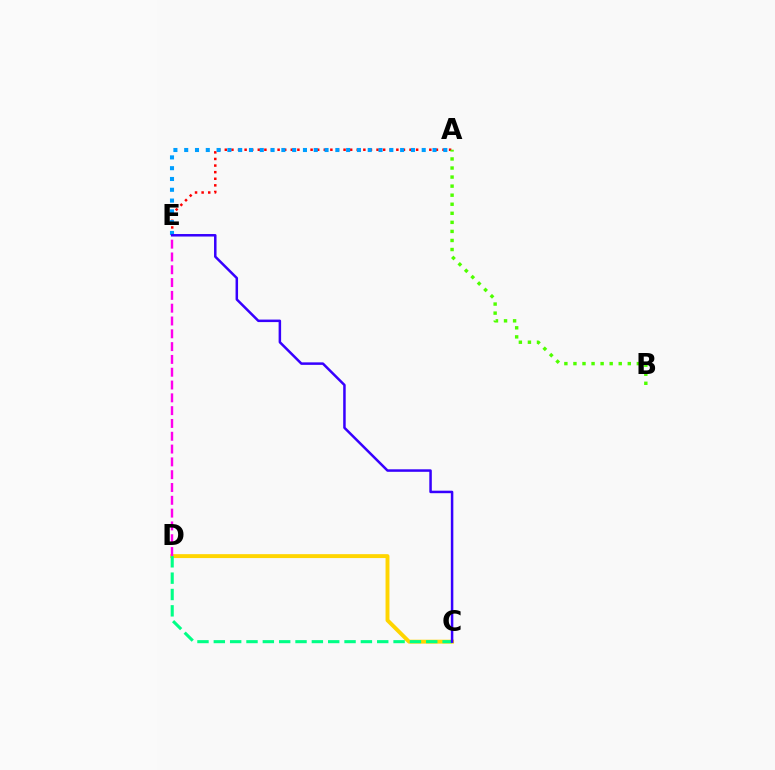{('A', 'E'): [{'color': '#ff0000', 'line_style': 'dotted', 'thickness': 1.79}, {'color': '#009eff', 'line_style': 'dotted', 'thickness': 2.93}], ('C', 'D'): [{'color': '#ffd500', 'line_style': 'solid', 'thickness': 2.81}, {'color': '#00ff86', 'line_style': 'dashed', 'thickness': 2.22}], ('D', 'E'): [{'color': '#ff00ed', 'line_style': 'dashed', 'thickness': 1.74}], ('A', 'B'): [{'color': '#4fff00', 'line_style': 'dotted', 'thickness': 2.46}], ('C', 'E'): [{'color': '#3700ff', 'line_style': 'solid', 'thickness': 1.8}]}